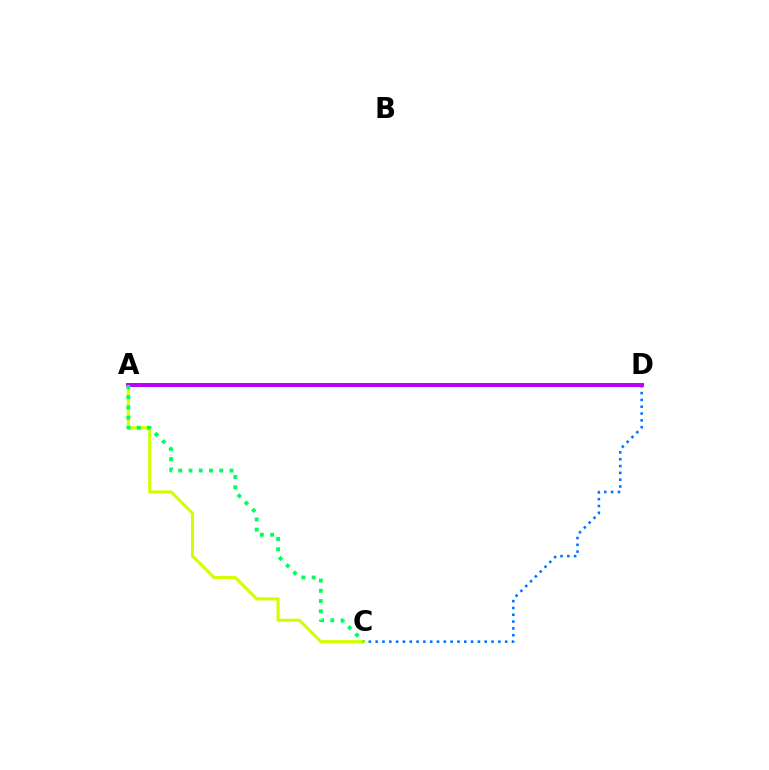{('C', 'D'): [{'color': '#0074ff', 'line_style': 'dotted', 'thickness': 1.85}], ('A', 'C'): [{'color': '#d1ff00', 'line_style': 'solid', 'thickness': 2.23}, {'color': '#00ff5c', 'line_style': 'dotted', 'thickness': 2.78}], ('A', 'D'): [{'color': '#ff0000', 'line_style': 'dashed', 'thickness': 2.11}, {'color': '#b900ff', 'line_style': 'solid', 'thickness': 2.84}]}